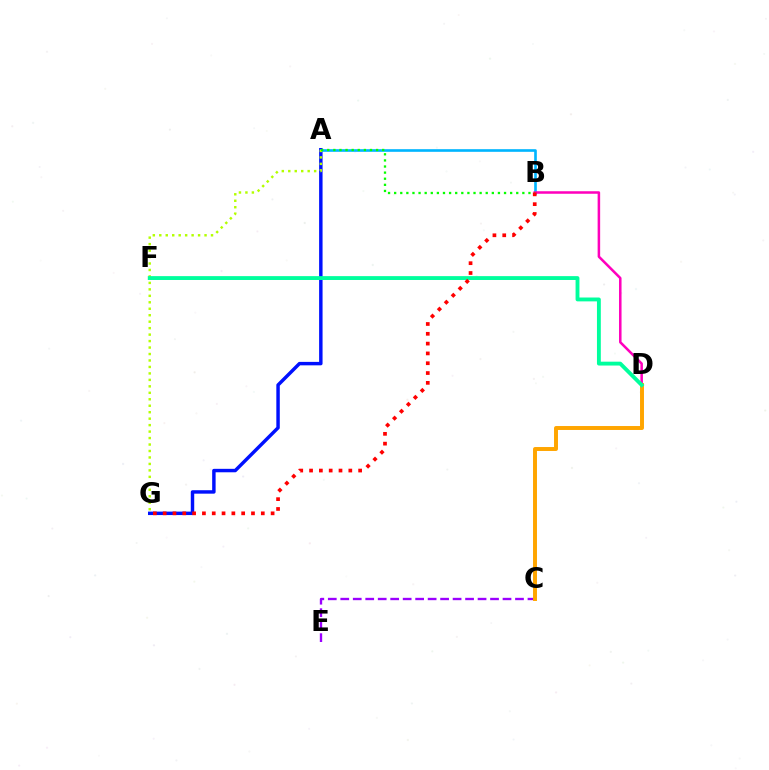{('A', 'G'): [{'color': '#0010ff', 'line_style': 'solid', 'thickness': 2.48}, {'color': '#b3ff00', 'line_style': 'dotted', 'thickness': 1.76}], ('A', 'B'): [{'color': '#00b5ff', 'line_style': 'solid', 'thickness': 1.9}, {'color': '#08ff00', 'line_style': 'dotted', 'thickness': 1.66}], ('C', 'E'): [{'color': '#9b00ff', 'line_style': 'dashed', 'thickness': 1.7}], ('B', 'D'): [{'color': '#ff00bd', 'line_style': 'solid', 'thickness': 1.82}], ('C', 'D'): [{'color': '#ffa500', 'line_style': 'solid', 'thickness': 2.84}], ('D', 'F'): [{'color': '#00ff9d', 'line_style': 'solid', 'thickness': 2.78}], ('B', 'G'): [{'color': '#ff0000', 'line_style': 'dotted', 'thickness': 2.67}]}